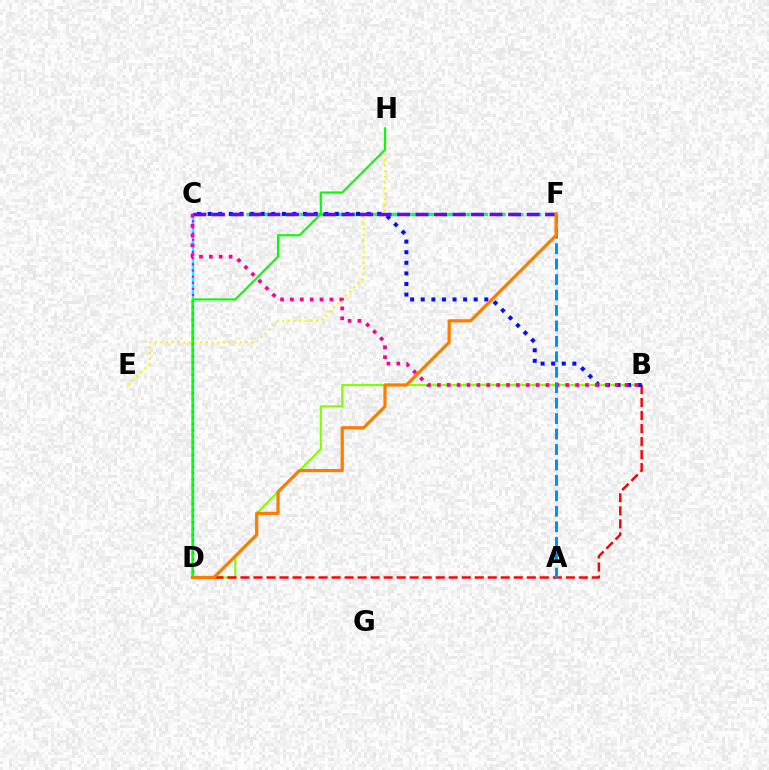{('E', 'H'): [{'color': '#fcf500', 'line_style': 'dotted', 'thickness': 1.54}], ('C', 'F'): [{'color': '#00ff74', 'line_style': 'dashed', 'thickness': 2.4}, {'color': '#7200ff', 'line_style': 'dashed', 'thickness': 2.51}], ('B', 'D'): [{'color': '#84ff00', 'line_style': 'solid', 'thickness': 1.54}, {'color': '#ff0000', 'line_style': 'dashed', 'thickness': 1.77}], ('C', 'D'): [{'color': '#00fff6', 'line_style': 'solid', 'thickness': 1.69}, {'color': '#ee00ff', 'line_style': 'dotted', 'thickness': 1.67}], ('B', 'C'): [{'color': '#0010ff', 'line_style': 'dotted', 'thickness': 2.88}, {'color': '#ff0094', 'line_style': 'dotted', 'thickness': 2.68}], ('A', 'F'): [{'color': '#008cff', 'line_style': 'dashed', 'thickness': 2.1}], ('D', 'H'): [{'color': '#08ff00', 'line_style': 'solid', 'thickness': 1.54}], ('D', 'F'): [{'color': '#ff7c00', 'line_style': 'solid', 'thickness': 2.32}]}